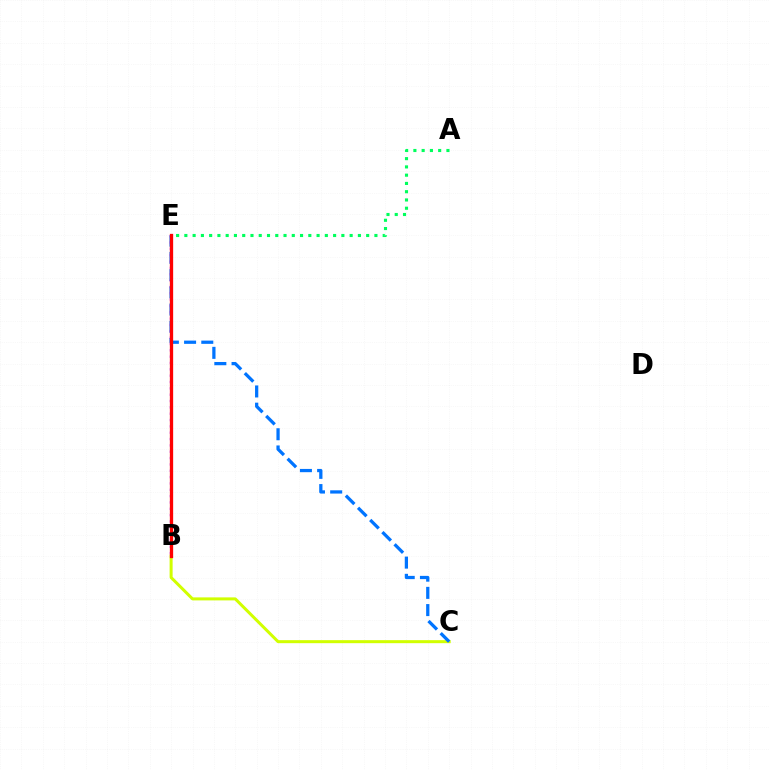{('B', 'C'): [{'color': '#d1ff00', 'line_style': 'solid', 'thickness': 2.17}], ('C', 'E'): [{'color': '#0074ff', 'line_style': 'dashed', 'thickness': 2.34}], ('B', 'E'): [{'color': '#b900ff', 'line_style': 'dotted', 'thickness': 1.72}, {'color': '#ff0000', 'line_style': 'solid', 'thickness': 2.38}], ('A', 'E'): [{'color': '#00ff5c', 'line_style': 'dotted', 'thickness': 2.25}]}